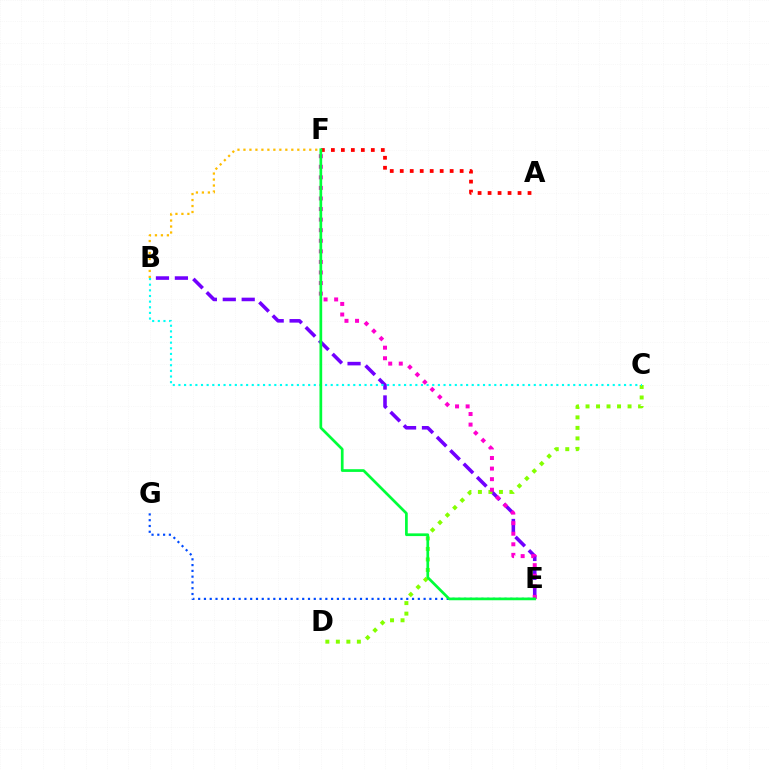{('B', 'E'): [{'color': '#7200ff', 'line_style': 'dashed', 'thickness': 2.57}], ('B', 'F'): [{'color': '#ffbd00', 'line_style': 'dotted', 'thickness': 1.63}], ('C', 'D'): [{'color': '#84ff00', 'line_style': 'dotted', 'thickness': 2.85}], ('A', 'F'): [{'color': '#ff0000', 'line_style': 'dotted', 'thickness': 2.71}], ('E', 'F'): [{'color': '#ff00cf', 'line_style': 'dotted', 'thickness': 2.87}, {'color': '#00ff39', 'line_style': 'solid', 'thickness': 1.95}], ('E', 'G'): [{'color': '#004bff', 'line_style': 'dotted', 'thickness': 1.57}], ('B', 'C'): [{'color': '#00fff6', 'line_style': 'dotted', 'thickness': 1.53}]}